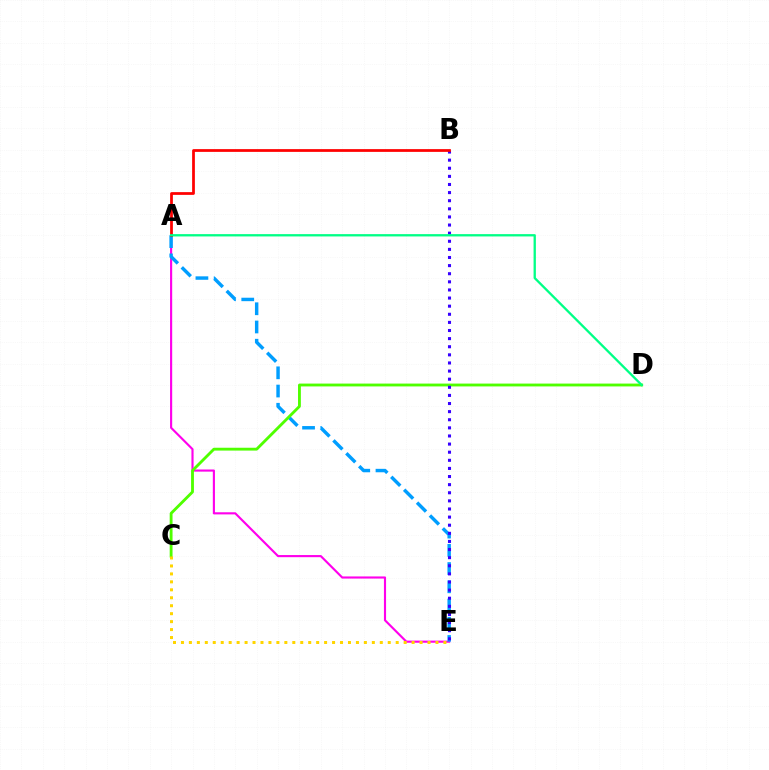{('A', 'E'): [{'color': '#ff00ed', 'line_style': 'solid', 'thickness': 1.54}, {'color': '#009eff', 'line_style': 'dashed', 'thickness': 2.48}], ('C', 'D'): [{'color': '#4fff00', 'line_style': 'solid', 'thickness': 2.05}], ('B', 'E'): [{'color': '#3700ff', 'line_style': 'dotted', 'thickness': 2.2}], ('A', 'B'): [{'color': '#ff0000', 'line_style': 'solid', 'thickness': 1.98}], ('A', 'D'): [{'color': '#00ff86', 'line_style': 'solid', 'thickness': 1.66}], ('C', 'E'): [{'color': '#ffd500', 'line_style': 'dotted', 'thickness': 2.16}]}